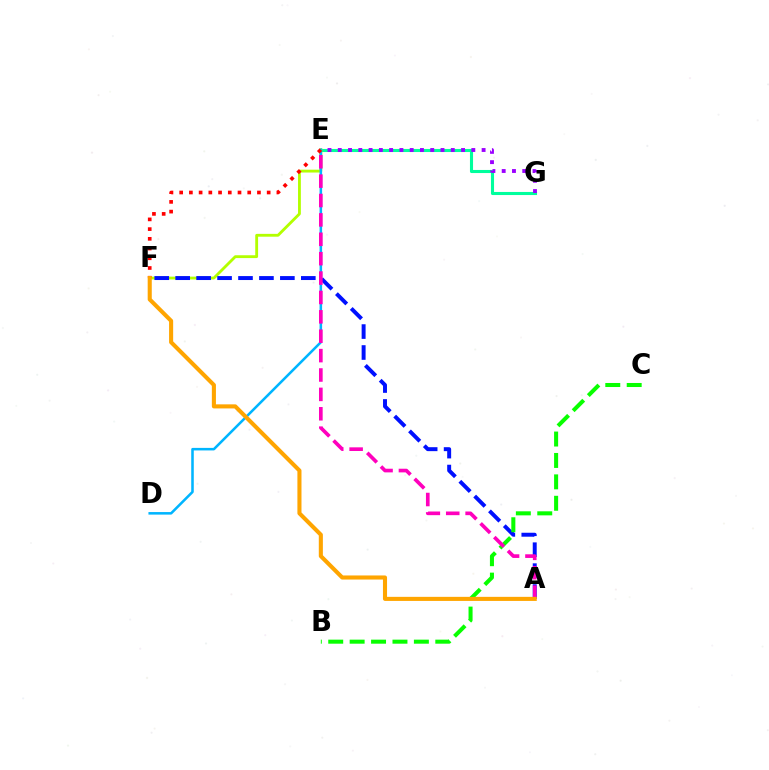{('E', 'G'): [{'color': '#00ff9d', 'line_style': 'solid', 'thickness': 2.22}, {'color': '#9b00ff', 'line_style': 'dotted', 'thickness': 2.79}], ('E', 'F'): [{'color': '#b3ff00', 'line_style': 'solid', 'thickness': 2.04}, {'color': '#ff0000', 'line_style': 'dotted', 'thickness': 2.64}], ('D', 'E'): [{'color': '#00b5ff', 'line_style': 'solid', 'thickness': 1.83}], ('A', 'F'): [{'color': '#0010ff', 'line_style': 'dashed', 'thickness': 2.84}, {'color': '#ffa500', 'line_style': 'solid', 'thickness': 2.94}], ('B', 'C'): [{'color': '#08ff00', 'line_style': 'dashed', 'thickness': 2.91}], ('A', 'E'): [{'color': '#ff00bd', 'line_style': 'dashed', 'thickness': 2.63}]}